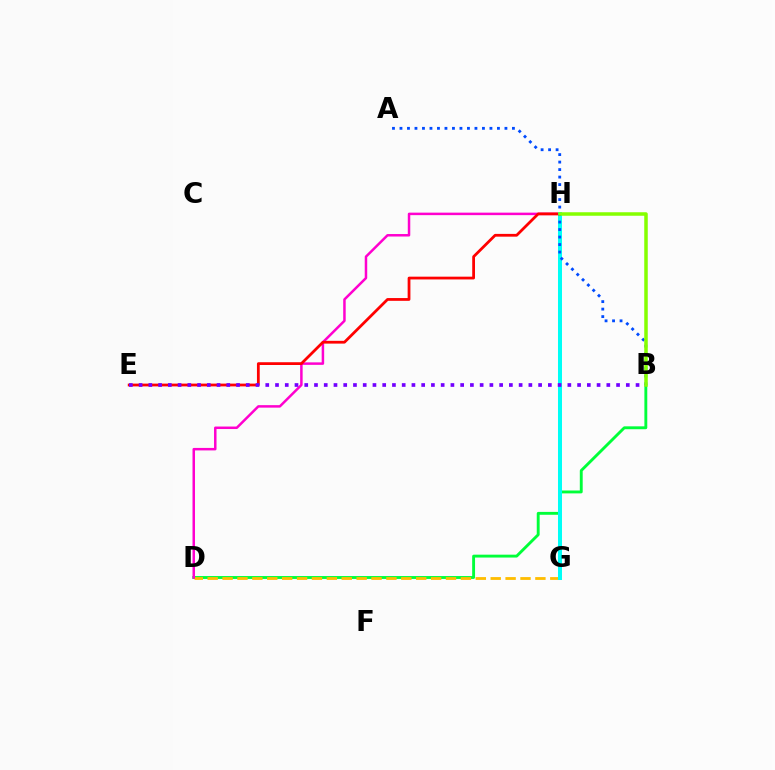{('B', 'D'): [{'color': '#00ff39', 'line_style': 'solid', 'thickness': 2.07}], ('D', 'G'): [{'color': '#ffbd00', 'line_style': 'dashed', 'thickness': 2.02}], ('D', 'H'): [{'color': '#ff00cf', 'line_style': 'solid', 'thickness': 1.79}], ('E', 'H'): [{'color': '#ff0000', 'line_style': 'solid', 'thickness': 2.0}], ('G', 'H'): [{'color': '#00fff6', 'line_style': 'solid', 'thickness': 2.88}], ('B', 'E'): [{'color': '#7200ff', 'line_style': 'dotted', 'thickness': 2.65}], ('A', 'B'): [{'color': '#004bff', 'line_style': 'dotted', 'thickness': 2.04}], ('B', 'H'): [{'color': '#84ff00', 'line_style': 'solid', 'thickness': 2.53}]}